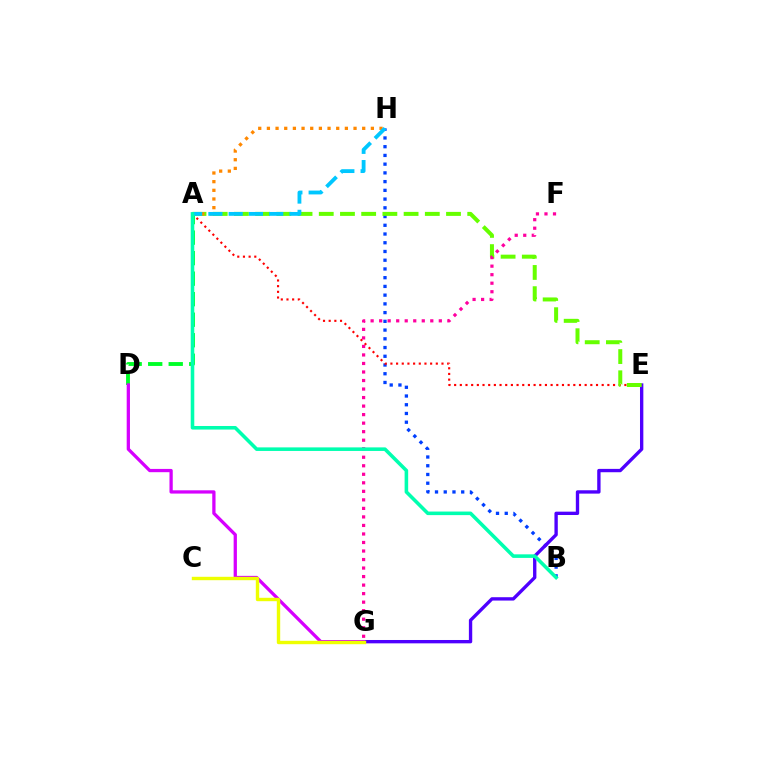{('B', 'H'): [{'color': '#003fff', 'line_style': 'dotted', 'thickness': 2.37}], ('E', 'G'): [{'color': '#4f00ff', 'line_style': 'solid', 'thickness': 2.41}], ('A', 'D'): [{'color': '#00ff27', 'line_style': 'dashed', 'thickness': 2.79}], ('D', 'G'): [{'color': '#d600ff', 'line_style': 'solid', 'thickness': 2.36}], ('A', 'E'): [{'color': '#ff0000', 'line_style': 'dotted', 'thickness': 1.54}, {'color': '#66ff00', 'line_style': 'dashed', 'thickness': 2.88}], ('A', 'H'): [{'color': '#ff8800', 'line_style': 'dotted', 'thickness': 2.35}, {'color': '#00c7ff', 'line_style': 'dashed', 'thickness': 2.75}], ('F', 'G'): [{'color': '#ff00a0', 'line_style': 'dotted', 'thickness': 2.32}], ('C', 'G'): [{'color': '#eeff00', 'line_style': 'solid', 'thickness': 2.45}], ('A', 'B'): [{'color': '#00ffaf', 'line_style': 'solid', 'thickness': 2.57}]}